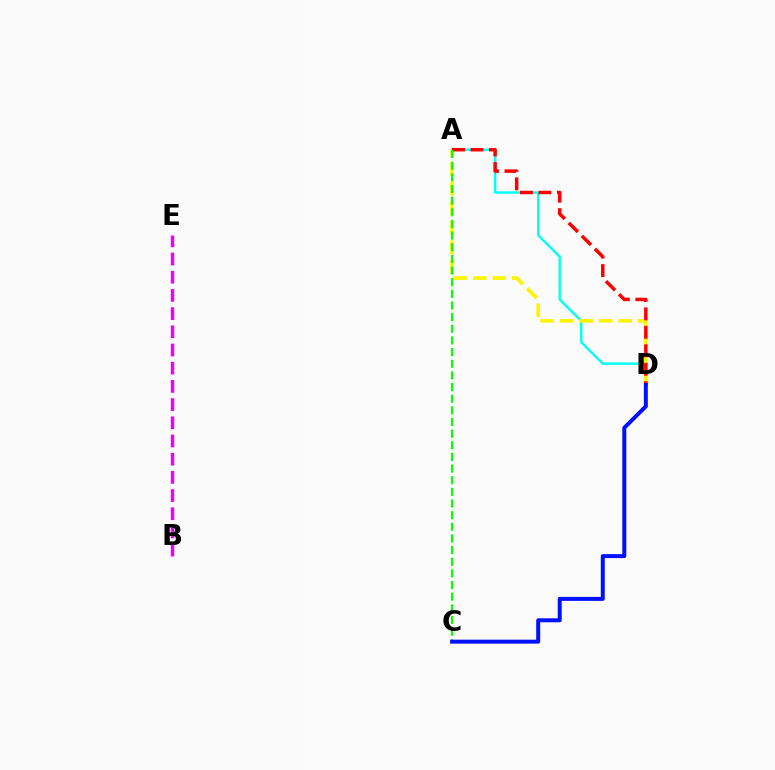{('B', 'E'): [{'color': '#ee00ff', 'line_style': 'dashed', 'thickness': 2.47}], ('A', 'D'): [{'color': '#00fff6', 'line_style': 'solid', 'thickness': 1.72}, {'color': '#fcf500', 'line_style': 'dashed', 'thickness': 2.65}, {'color': '#ff0000', 'line_style': 'dashed', 'thickness': 2.51}], ('A', 'C'): [{'color': '#08ff00', 'line_style': 'dashed', 'thickness': 1.58}], ('C', 'D'): [{'color': '#0010ff', 'line_style': 'solid', 'thickness': 2.87}]}